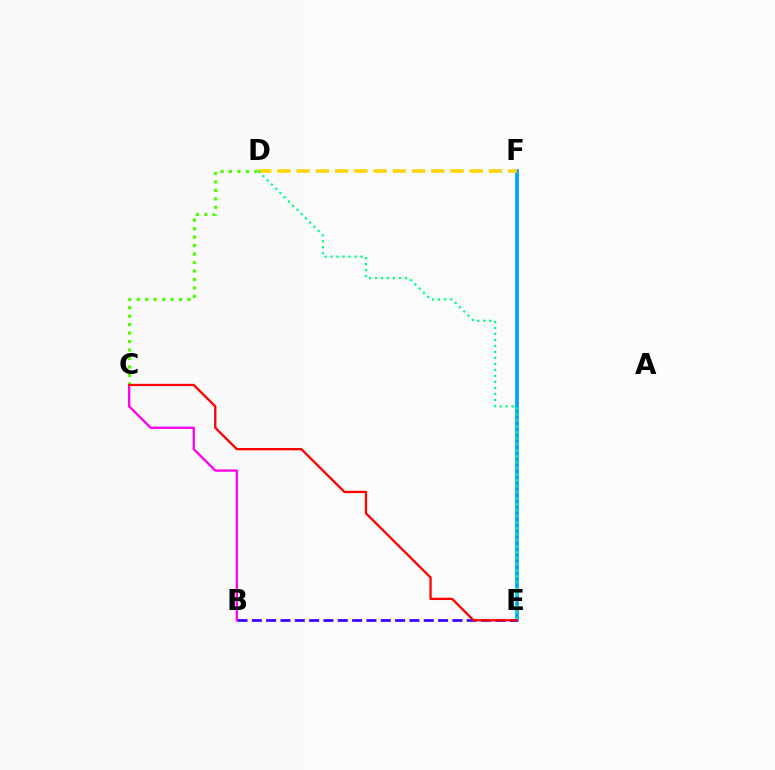{('E', 'F'): [{'color': '#009eff', 'line_style': 'solid', 'thickness': 2.6}], ('D', 'F'): [{'color': '#ffd500', 'line_style': 'dashed', 'thickness': 2.61}], ('D', 'E'): [{'color': '#00ff86', 'line_style': 'dotted', 'thickness': 1.63}], ('B', 'E'): [{'color': '#3700ff', 'line_style': 'dashed', 'thickness': 1.95}], ('B', 'C'): [{'color': '#ff00ed', 'line_style': 'solid', 'thickness': 1.66}], ('C', 'D'): [{'color': '#4fff00', 'line_style': 'dotted', 'thickness': 2.3}], ('C', 'E'): [{'color': '#ff0000', 'line_style': 'solid', 'thickness': 1.65}]}